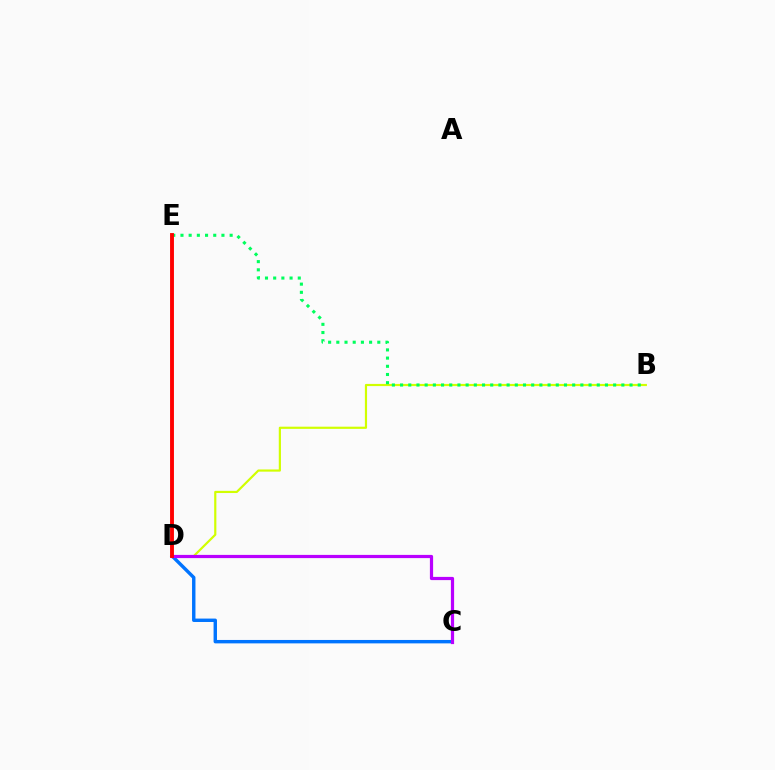{('B', 'D'): [{'color': '#d1ff00', 'line_style': 'solid', 'thickness': 1.57}], ('C', 'D'): [{'color': '#0074ff', 'line_style': 'solid', 'thickness': 2.46}, {'color': '#b900ff', 'line_style': 'solid', 'thickness': 2.31}], ('B', 'E'): [{'color': '#00ff5c', 'line_style': 'dotted', 'thickness': 2.23}], ('D', 'E'): [{'color': '#ff0000', 'line_style': 'solid', 'thickness': 2.79}]}